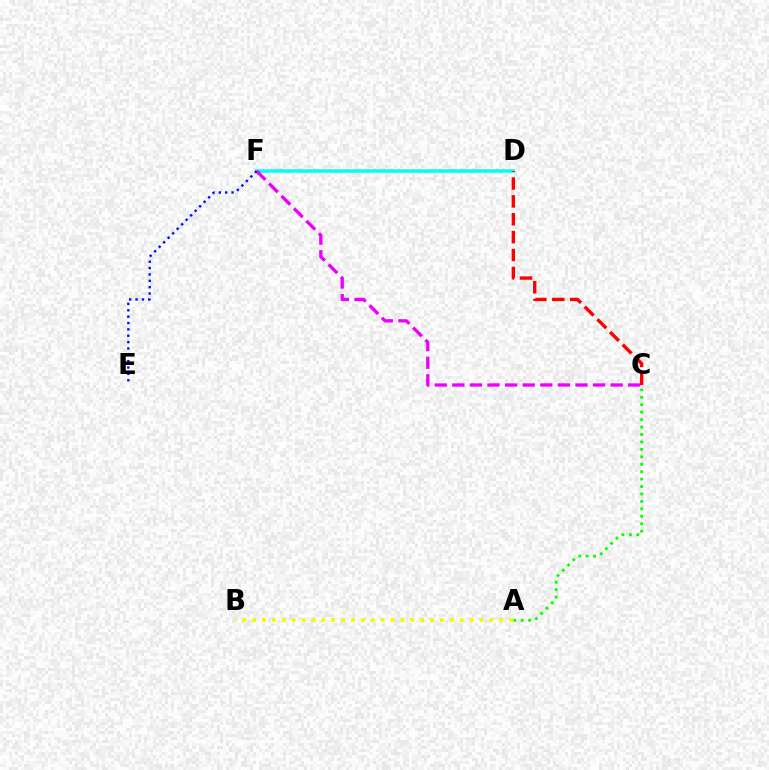{('D', 'F'): [{'color': '#00fff6', 'line_style': 'solid', 'thickness': 2.54}], ('C', 'F'): [{'color': '#ee00ff', 'line_style': 'dashed', 'thickness': 2.39}], ('A', 'B'): [{'color': '#fcf500', 'line_style': 'dotted', 'thickness': 2.69}], ('C', 'D'): [{'color': '#ff0000', 'line_style': 'dashed', 'thickness': 2.43}], ('E', 'F'): [{'color': '#0010ff', 'line_style': 'dotted', 'thickness': 1.73}], ('A', 'C'): [{'color': '#08ff00', 'line_style': 'dotted', 'thickness': 2.02}]}